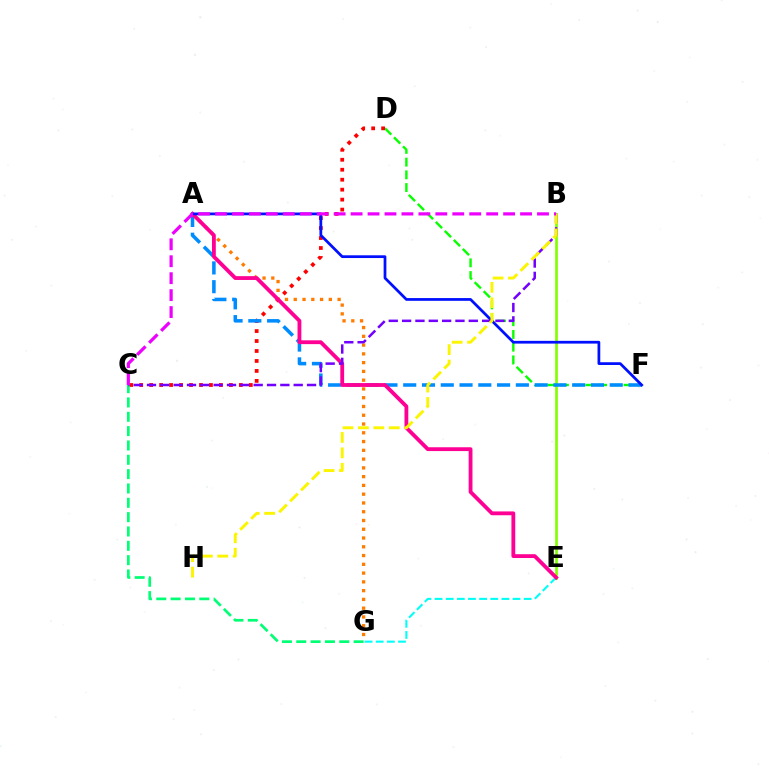{('B', 'E'): [{'color': '#84ff00', 'line_style': 'solid', 'thickness': 1.93}], ('E', 'G'): [{'color': '#00fff6', 'line_style': 'dashed', 'thickness': 1.51}], ('D', 'F'): [{'color': '#08ff00', 'line_style': 'dashed', 'thickness': 1.73}], ('C', 'D'): [{'color': '#ff0000', 'line_style': 'dotted', 'thickness': 2.71}], ('C', 'G'): [{'color': '#00ff74', 'line_style': 'dashed', 'thickness': 1.95}], ('A', 'F'): [{'color': '#008cff', 'line_style': 'dashed', 'thickness': 2.55}, {'color': '#0010ff', 'line_style': 'solid', 'thickness': 1.98}], ('A', 'G'): [{'color': '#ff7c00', 'line_style': 'dotted', 'thickness': 2.38}], ('A', 'E'): [{'color': '#ff0094', 'line_style': 'solid', 'thickness': 2.75}], ('B', 'C'): [{'color': '#7200ff', 'line_style': 'dashed', 'thickness': 1.81}, {'color': '#ee00ff', 'line_style': 'dashed', 'thickness': 2.3}], ('B', 'H'): [{'color': '#fcf500', 'line_style': 'dashed', 'thickness': 2.1}]}